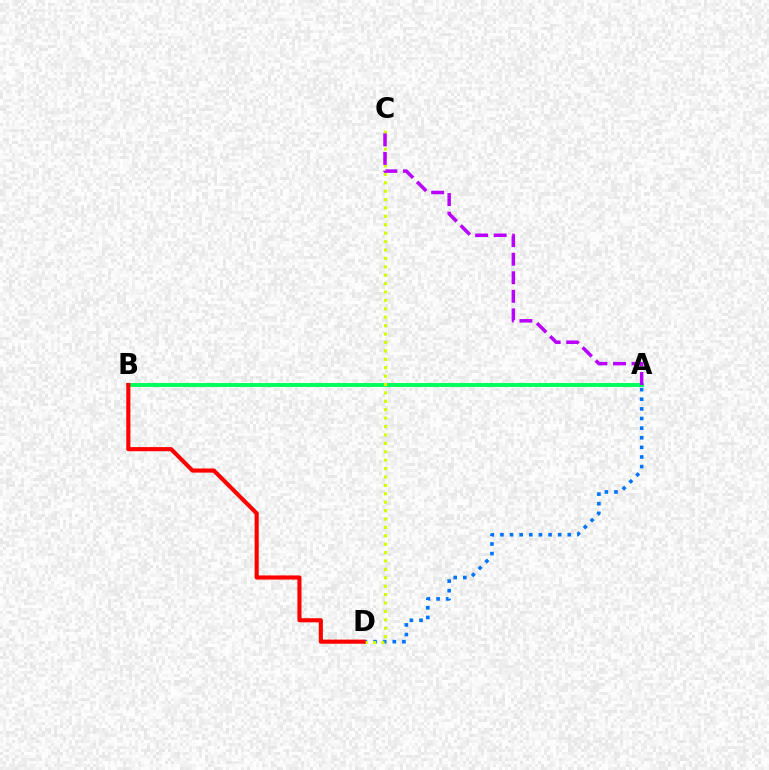{('A', 'B'): [{'color': '#00ff5c', 'line_style': 'solid', 'thickness': 2.83}], ('A', 'D'): [{'color': '#0074ff', 'line_style': 'dotted', 'thickness': 2.61}], ('C', 'D'): [{'color': '#d1ff00', 'line_style': 'dotted', 'thickness': 2.28}], ('B', 'D'): [{'color': '#ff0000', 'line_style': 'solid', 'thickness': 2.97}], ('A', 'C'): [{'color': '#b900ff', 'line_style': 'dashed', 'thickness': 2.52}]}